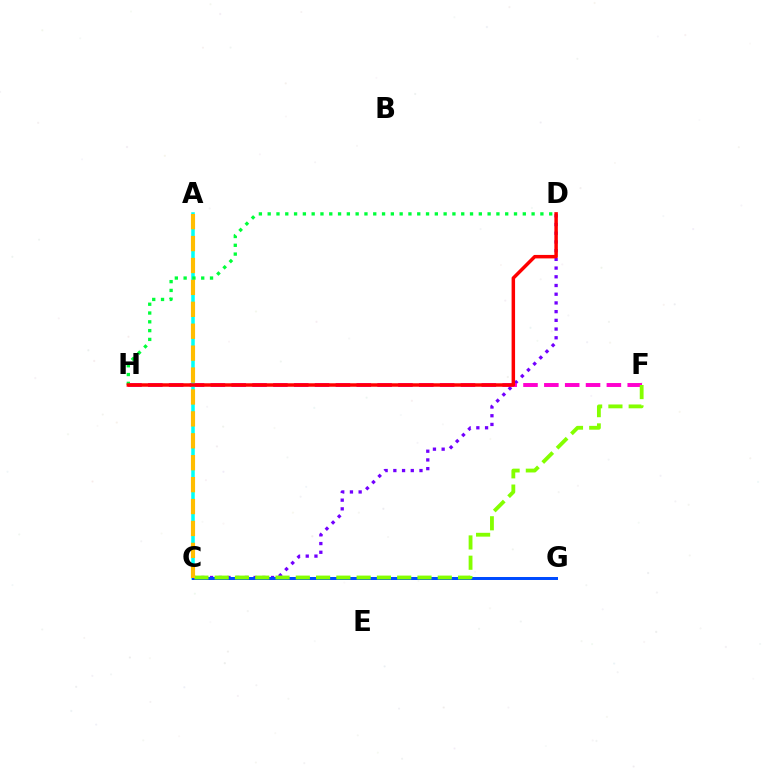{('C', 'D'): [{'color': '#7200ff', 'line_style': 'dotted', 'thickness': 2.37}], ('F', 'H'): [{'color': '#ff00cf', 'line_style': 'dashed', 'thickness': 2.83}], ('A', 'C'): [{'color': '#00fff6', 'line_style': 'solid', 'thickness': 2.55}, {'color': '#ffbd00', 'line_style': 'dashed', 'thickness': 2.98}], ('D', 'H'): [{'color': '#00ff39', 'line_style': 'dotted', 'thickness': 2.39}, {'color': '#ff0000', 'line_style': 'solid', 'thickness': 2.5}], ('C', 'G'): [{'color': '#004bff', 'line_style': 'solid', 'thickness': 2.15}], ('C', 'F'): [{'color': '#84ff00', 'line_style': 'dashed', 'thickness': 2.75}]}